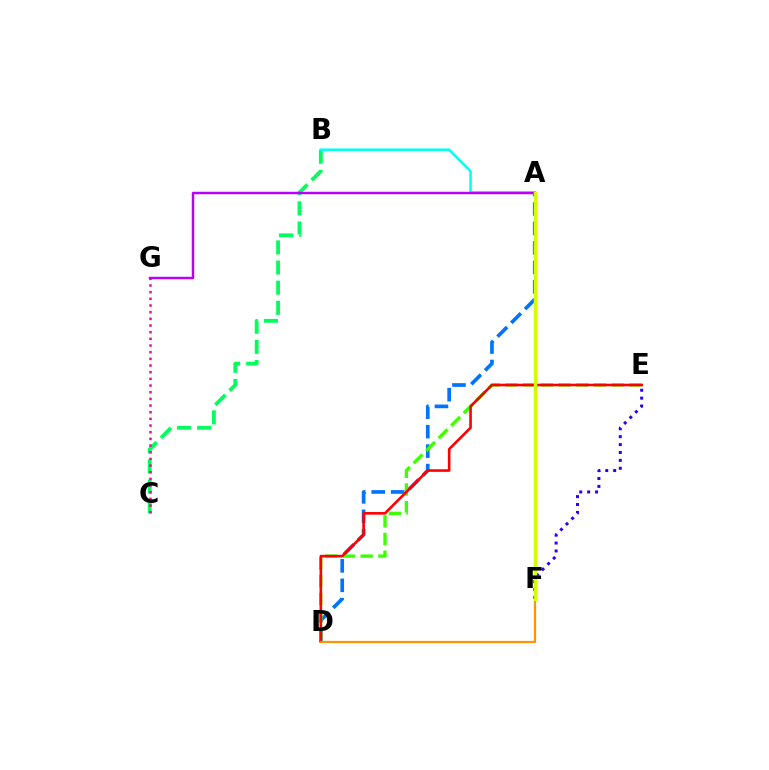{('B', 'C'): [{'color': '#00ff5c', 'line_style': 'dashed', 'thickness': 2.74}], ('E', 'F'): [{'color': '#2500ff', 'line_style': 'dotted', 'thickness': 2.15}], ('A', 'D'): [{'color': '#0074ff', 'line_style': 'dashed', 'thickness': 2.64}], ('D', 'E'): [{'color': '#3dff00', 'line_style': 'dashed', 'thickness': 2.41}, {'color': '#ff0000', 'line_style': 'solid', 'thickness': 1.88}], ('A', 'B'): [{'color': '#00fff6', 'line_style': 'solid', 'thickness': 1.82}], ('A', 'G'): [{'color': '#b900ff', 'line_style': 'solid', 'thickness': 1.77}], ('C', 'G'): [{'color': '#ff00ac', 'line_style': 'dotted', 'thickness': 1.81}], ('D', 'F'): [{'color': '#ff9400', 'line_style': 'solid', 'thickness': 1.6}], ('A', 'F'): [{'color': '#d1ff00', 'line_style': 'solid', 'thickness': 2.49}]}